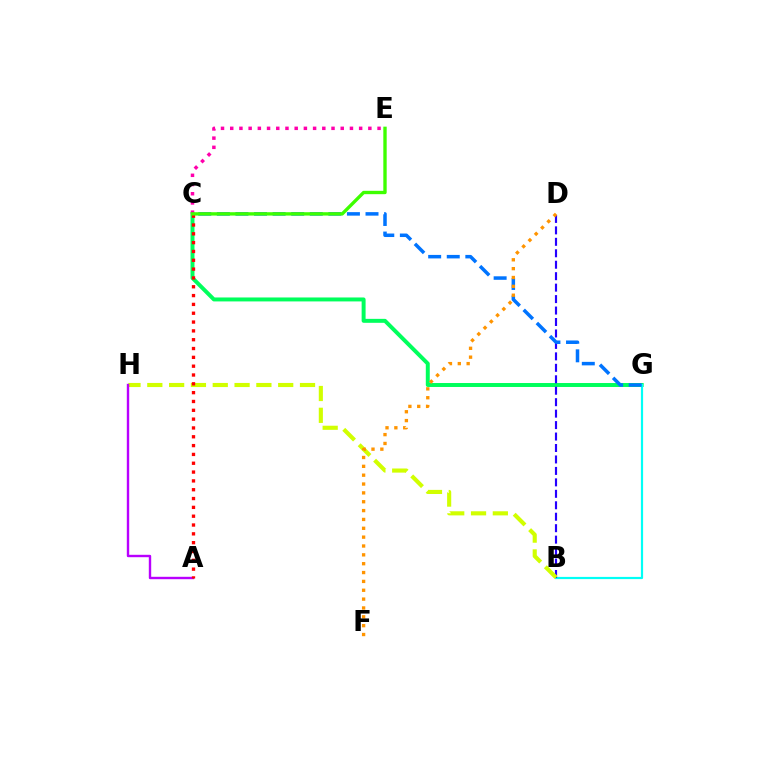{('C', 'G'): [{'color': '#00ff5c', 'line_style': 'solid', 'thickness': 2.85}, {'color': '#0074ff', 'line_style': 'dashed', 'thickness': 2.52}], ('B', 'G'): [{'color': '#00fff6', 'line_style': 'solid', 'thickness': 1.58}], ('C', 'E'): [{'color': '#ff00ac', 'line_style': 'dotted', 'thickness': 2.5}, {'color': '#3dff00', 'line_style': 'solid', 'thickness': 2.42}], ('B', 'D'): [{'color': '#2500ff', 'line_style': 'dashed', 'thickness': 1.56}], ('B', 'H'): [{'color': '#d1ff00', 'line_style': 'dashed', 'thickness': 2.96}], ('A', 'H'): [{'color': '#b900ff', 'line_style': 'solid', 'thickness': 1.73}], ('A', 'C'): [{'color': '#ff0000', 'line_style': 'dotted', 'thickness': 2.4}], ('D', 'F'): [{'color': '#ff9400', 'line_style': 'dotted', 'thickness': 2.41}]}